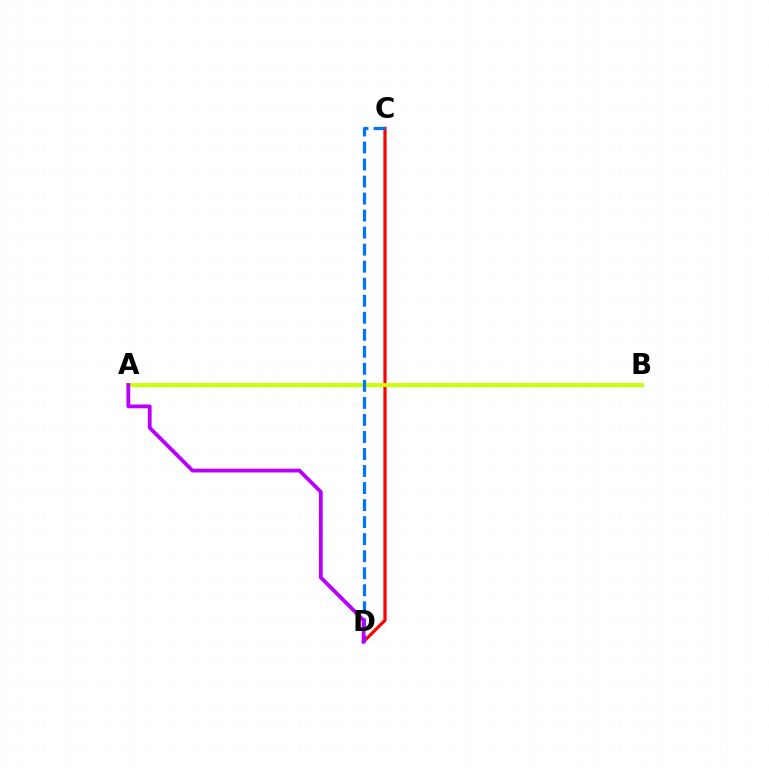{('A', 'B'): [{'color': '#00ff5c', 'line_style': 'solid', 'thickness': 2.29}, {'color': '#d1ff00', 'line_style': 'solid', 'thickness': 2.78}], ('C', 'D'): [{'color': '#ff0000', 'line_style': 'solid', 'thickness': 2.29}, {'color': '#0074ff', 'line_style': 'dashed', 'thickness': 2.31}], ('A', 'D'): [{'color': '#b900ff', 'line_style': 'solid', 'thickness': 2.73}]}